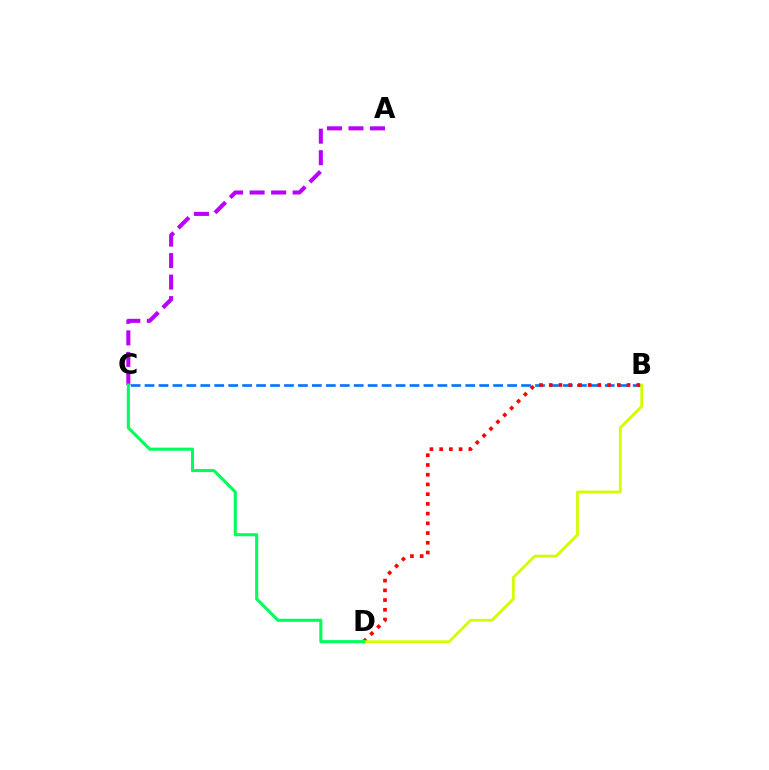{('B', 'C'): [{'color': '#0074ff', 'line_style': 'dashed', 'thickness': 1.89}], ('B', 'D'): [{'color': '#ff0000', 'line_style': 'dotted', 'thickness': 2.64}, {'color': '#d1ff00', 'line_style': 'solid', 'thickness': 2.01}], ('A', 'C'): [{'color': '#b900ff', 'line_style': 'dashed', 'thickness': 2.92}], ('C', 'D'): [{'color': '#00ff5c', 'line_style': 'solid', 'thickness': 2.22}]}